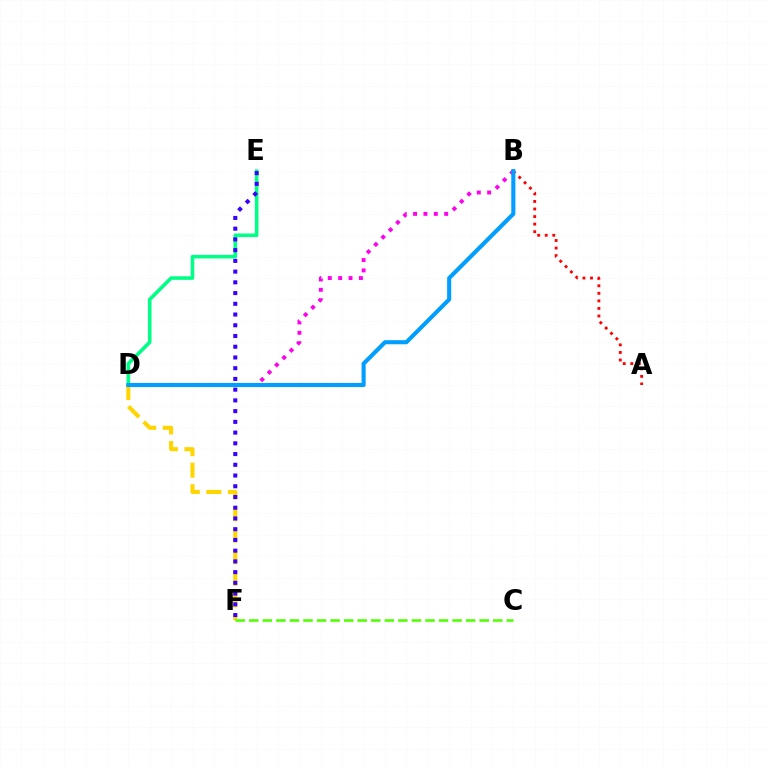{('D', 'E'): [{'color': '#00ff86', 'line_style': 'solid', 'thickness': 2.59}], ('A', 'B'): [{'color': '#ff0000', 'line_style': 'dotted', 'thickness': 2.05}], ('D', 'F'): [{'color': '#ffd500', 'line_style': 'dashed', 'thickness': 2.93}], ('E', 'F'): [{'color': '#3700ff', 'line_style': 'dotted', 'thickness': 2.92}], ('C', 'F'): [{'color': '#4fff00', 'line_style': 'dashed', 'thickness': 1.84}], ('B', 'D'): [{'color': '#ff00ed', 'line_style': 'dotted', 'thickness': 2.82}, {'color': '#009eff', 'line_style': 'solid', 'thickness': 2.94}]}